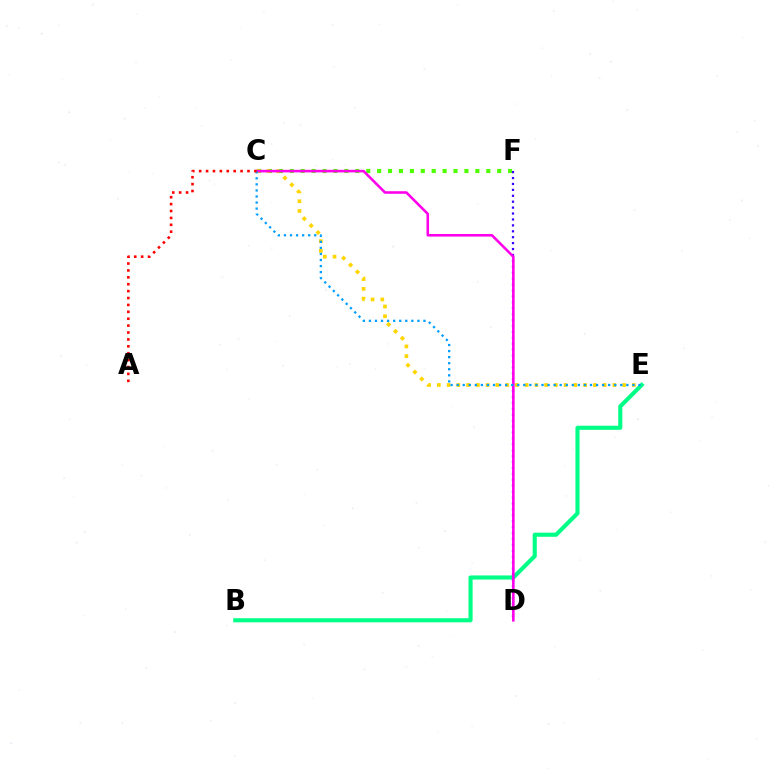{('C', 'F'): [{'color': '#4fff00', 'line_style': 'dotted', 'thickness': 2.97}], ('B', 'E'): [{'color': '#00ff86', 'line_style': 'solid', 'thickness': 2.96}], ('D', 'F'): [{'color': '#3700ff', 'line_style': 'dotted', 'thickness': 1.61}], ('C', 'E'): [{'color': '#ffd500', 'line_style': 'dotted', 'thickness': 2.65}, {'color': '#009eff', 'line_style': 'dotted', 'thickness': 1.65}], ('C', 'D'): [{'color': '#ff00ed', 'line_style': 'solid', 'thickness': 1.86}], ('A', 'C'): [{'color': '#ff0000', 'line_style': 'dotted', 'thickness': 1.87}]}